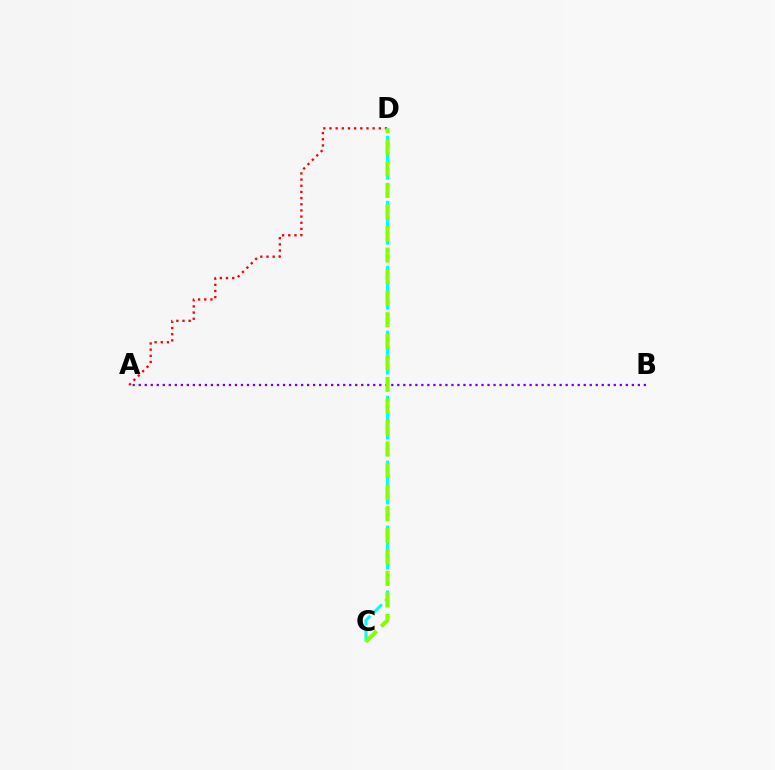{('A', 'D'): [{'color': '#ff0000', 'line_style': 'dotted', 'thickness': 1.67}], ('A', 'B'): [{'color': '#7200ff', 'line_style': 'dotted', 'thickness': 1.63}], ('C', 'D'): [{'color': '#00fff6', 'line_style': 'dashed', 'thickness': 2.21}, {'color': '#84ff00', 'line_style': 'dashed', 'thickness': 2.93}]}